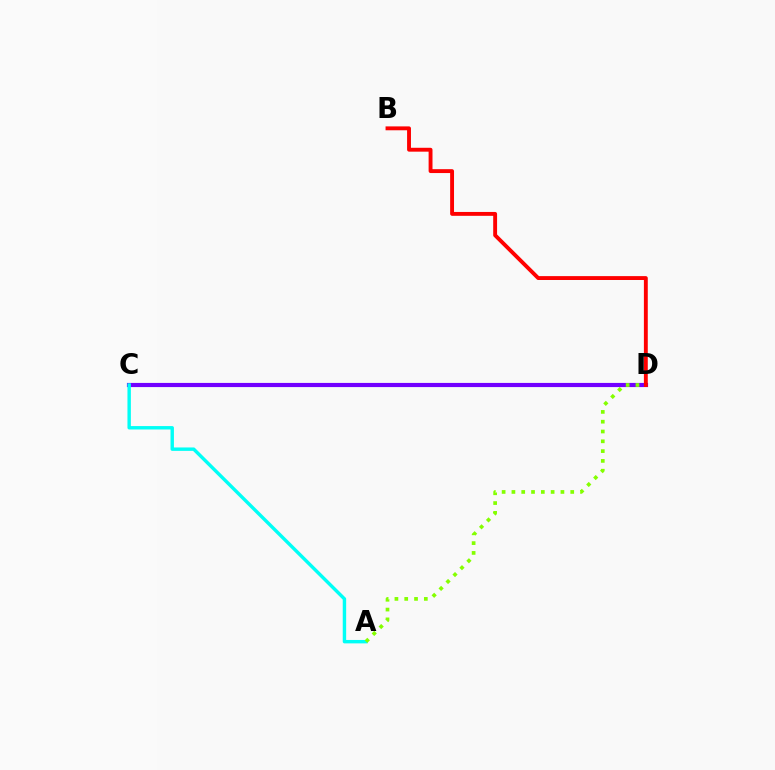{('C', 'D'): [{'color': '#7200ff', 'line_style': 'solid', 'thickness': 2.99}], ('A', 'C'): [{'color': '#00fff6', 'line_style': 'solid', 'thickness': 2.46}], ('A', 'D'): [{'color': '#84ff00', 'line_style': 'dotted', 'thickness': 2.66}], ('B', 'D'): [{'color': '#ff0000', 'line_style': 'solid', 'thickness': 2.79}]}